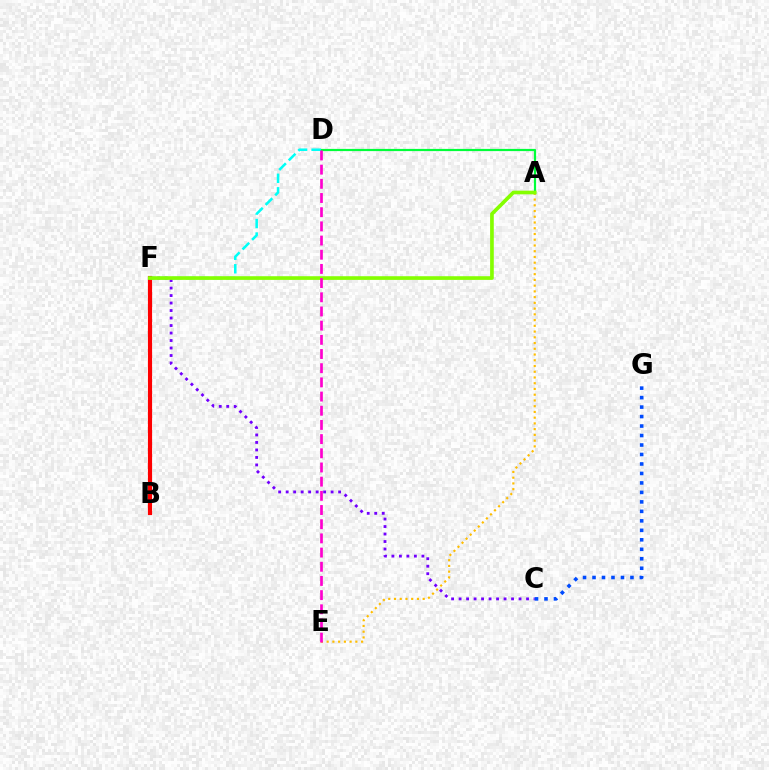{('C', 'F'): [{'color': '#7200ff', 'line_style': 'dotted', 'thickness': 2.04}], ('A', 'D'): [{'color': '#00ff39', 'line_style': 'solid', 'thickness': 1.59}], ('B', 'F'): [{'color': '#ff0000', 'line_style': 'solid', 'thickness': 2.99}], ('D', 'F'): [{'color': '#00fff6', 'line_style': 'dashed', 'thickness': 1.84}], ('A', 'E'): [{'color': '#ffbd00', 'line_style': 'dotted', 'thickness': 1.56}], ('A', 'F'): [{'color': '#84ff00', 'line_style': 'solid', 'thickness': 2.64}], ('C', 'G'): [{'color': '#004bff', 'line_style': 'dotted', 'thickness': 2.58}], ('D', 'E'): [{'color': '#ff00cf', 'line_style': 'dashed', 'thickness': 1.93}]}